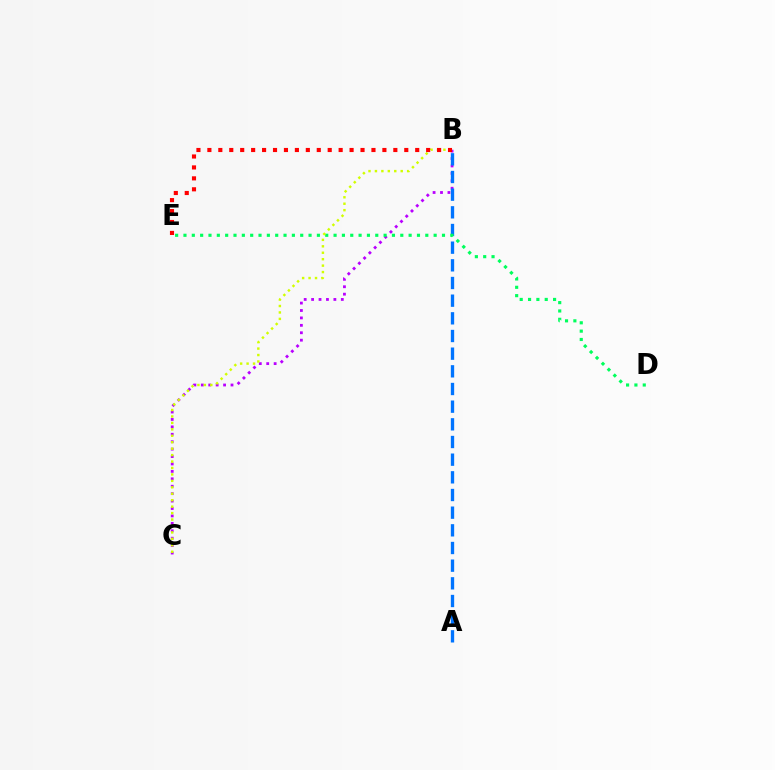{('B', 'C'): [{'color': '#b900ff', 'line_style': 'dotted', 'thickness': 2.02}, {'color': '#d1ff00', 'line_style': 'dotted', 'thickness': 1.75}], ('A', 'B'): [{'color': '#0074ff', 'line_style': 'dashed', 'thickness': 2.4}], ('D', 'E'): [{'color': '#00ff5c', 'line_style': 'dotted', 'thickness': 2.27}], ('B', 'E'): [{'color': '#ff0000', 'line_style': 'dotted', 'thickness': 2.97}]}